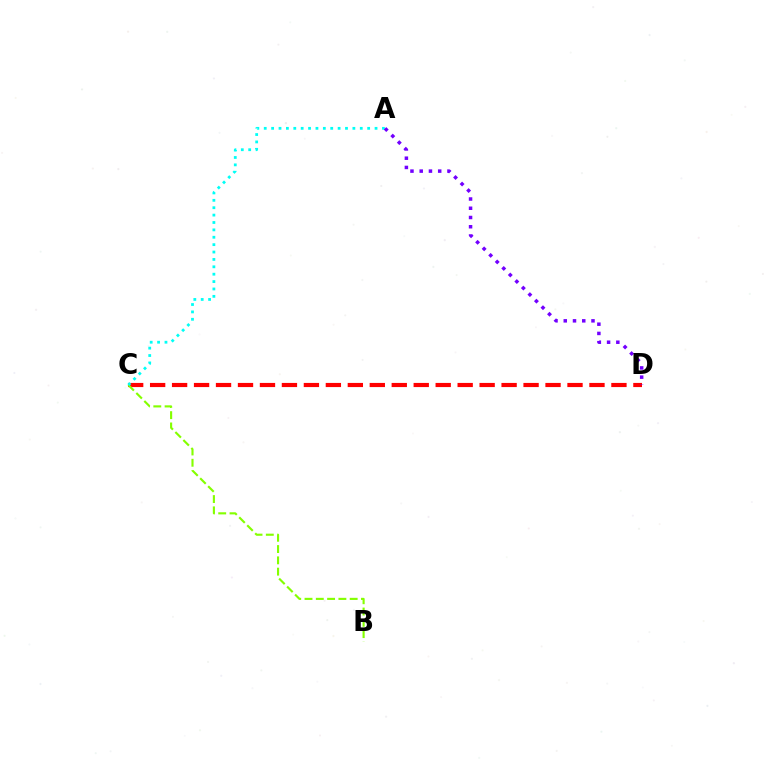{('C', 'D'): [{'color': '#ff0000', 'line_style': 'dashed', 'thickness': 2.98}], ('B', 'C'): [{'color': '#84ff00', 'line_style': 'dashed', 'thickness': 1.53}], ('A', 'C'): [{'color': '#00fff6', 'line_style': 'dotted', 'thickness': 2.01}], ('A', 'D'): [{'color': '#7200ff', 'line_style': 'dotted', 'thickness': 2.51}]}